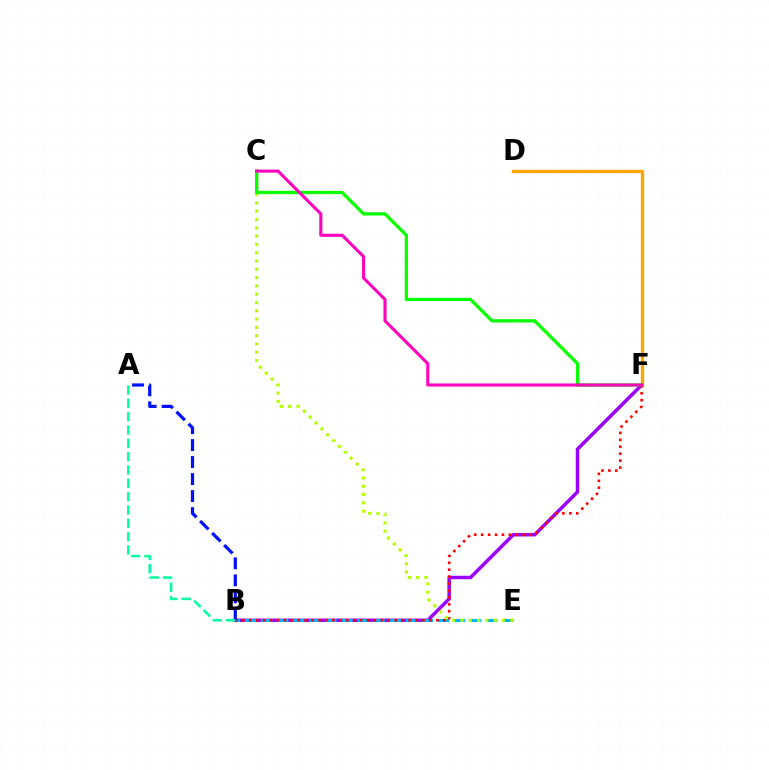{('B', 'F'): [{'color': '#9b00ff', 'line_style': 'solid', 'thickness': 2.51}, {'color': '#ff0000', 'line_style': 'dotted', 'thickness': 1.88}], ('D', 'F'): [{'color': '#ffa500', 'line_style': 'solid', 'thickness': 2.41}], ('B', 'E'): [{'color': '#00b5ff', 'line_style': 'dashed', 'thickness': 2.18}], ('C', 'E'): [{'color': '#b3ff00', 'line_style': 'dotted', 'thickness': 2.25}], ('A', 'B'): [{'color': '#0010ff', 'line_style': 'dashed', 'thickness': 2.31}, {'color': '#00ff9d', 'line_style': 'dashed', 'thickness': 1.81}], ('C', 'F'): [{'color': '#08ff00', 'line_style': 'solid', 'thickness': 2.36}, {'color': '#ff00bd', 'line_style': 'solid', 'thickness': 2.21}]}